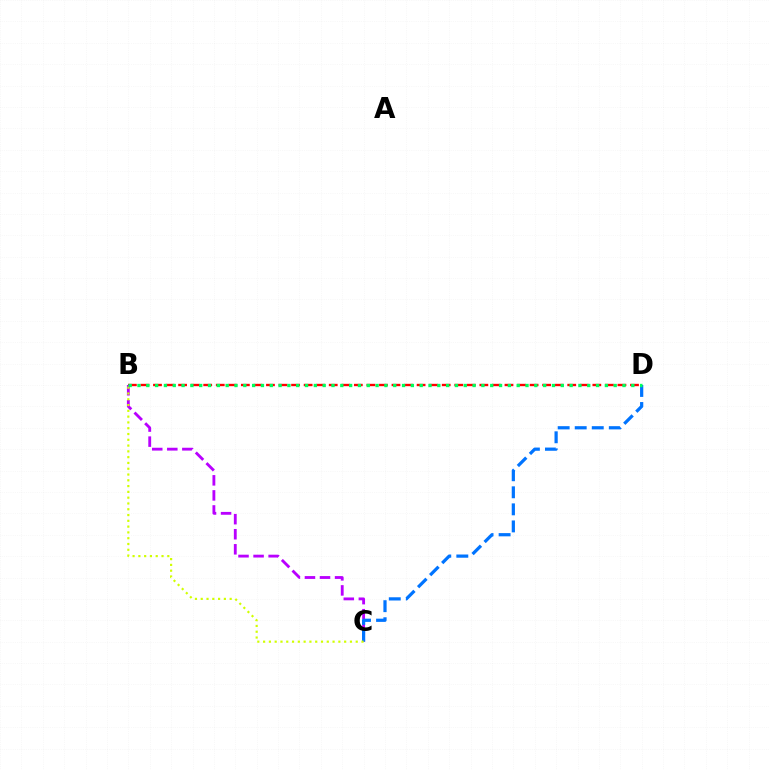{('B', 'D'): [{'color': '#ff0000', 'line_style': 'dashed', 'thickness': 1.71}, {'color': '#00ff5c', 'line_style': 'dotted', 'thickness': 2.4}], ('B', 'C'): [{'color': '#b900ff', 'line_style': 'dashed', 'thickness': 2.05}, {'color': '#d1ff00', 'line_style': 'dotted', 'thickness': 1.57}], ('C', 'D'): [{'color': '#0074ff', 'line_style': 'dashed', 'thickness': 2.32}]}